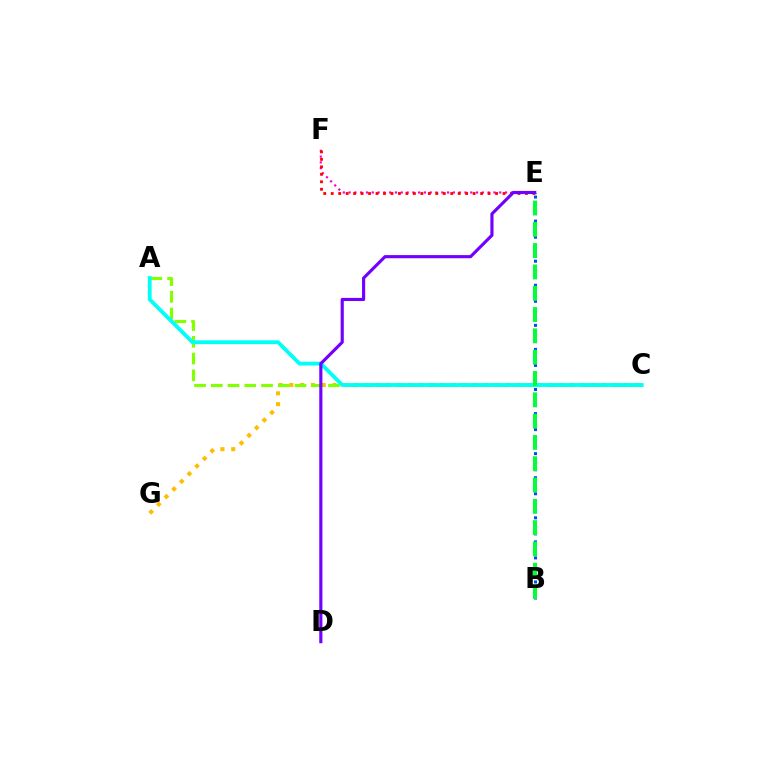{('E', 'F'): [{'color': '#ff00cf', 'line_style': 'dotted', 'thickness': 1.57}, {'color': '#ff0000', 'line_style': 'dotted', 'thickness': 2.03}], ('C', 'G'): [{'color': '#ffbd00', 'line_style': 'dotted', 'thickness': 2.94}], ('A', 'C'): [{'color': '#84ff00', 'line_style': 'dashed', 'thickness': 2.27}, {'color': '#00fff6', 'line_style': 'solid', 'thickness': 2.76}], ('B', 'E'): [{'color': '#004bff', 'line_style': 'dotted', 'thickness': 2.18}, {'color': '#00ff39', 'line_style': 'dashed', 'thickness': 2.89}], ('D', 'E'): [{'color': '#7200ff', 'line_style': 'solid', 'thickness': 2.26}]}